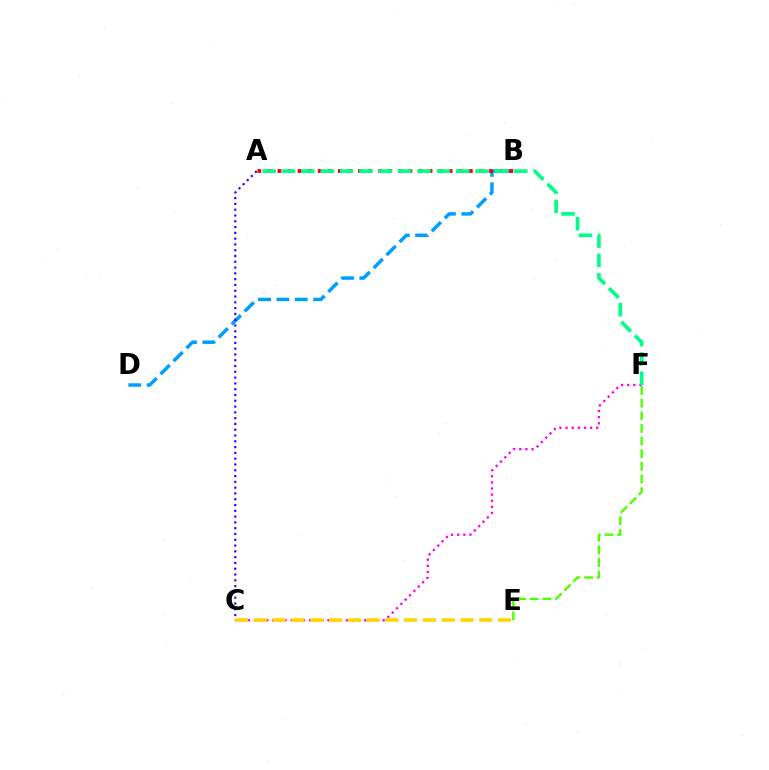{('E', 'F'): [{'color': '#4fff00', 'line_style': 'dashed', 'thickness': 1.72}], ('C', 'F'): [{'color': '#ff00ed', 'line_style': 'dotted', 'thickness': 1.66}], ('B', 'D'): [{'color': '#009eff', 'line_style': 'dashed', 'thickness': 2.49}], ('A', 'B'): [{'color': '#ff0000', 'line_style': 'dotted', 'thickness': 2.74}], ('A', 'F'): [{'color': '#00ff86', 'line_style': 'dashed', 'thickness': 2.63}], ('A', 'C'): [{'color': '#3700ff', 'line_style': 'dotted', 'thickness': 1.57}], ('C', 'E'): [{'color': '#ffd500', 'line_style': 'dashed', 'thickness': 2.55}]}